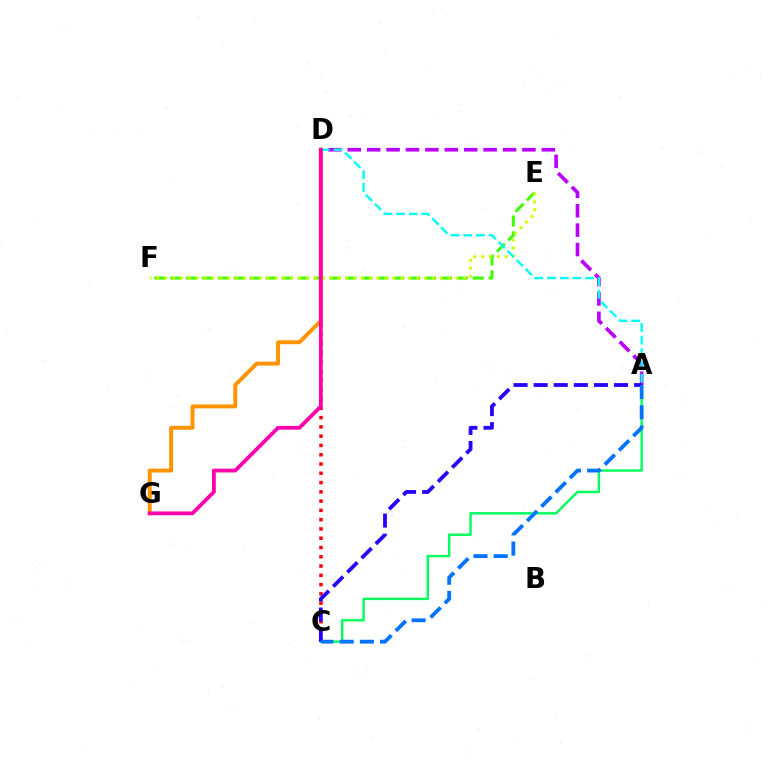{('C', 'D'): [{'color': '#ff0000', 'line_style': 'dotted', 'thickness': 2.52}], ('A', 'C'): [{'color': '#00ff5c', 'line_style': 'solid', 'thickness': 1.74}, {'color': '#2500ff', 'line_style': 'dashed', 'thickness': 2.73}, {'color': '#0074ff', 'line_style': 'dashed', 'thickness': 2.74}], ('E', 'F'): [{'color': '#3dff00', 'line_style': 'dashed', 'thickness': 2.16}, {'color': '#d1ff00', 'line_style': 'dotted', 'thickness': 2.14}], ('A', 'D'): [{'color': '#b900ff', 'line_style': 'dashed', 'thickness': 2.64}, {'color': '#00fff6', 'line_style': 'dashed', 'thickness': 1.72}], ('D', 'G'): [{'color': '#ff9400', 'line_style': 'solid', 'thickness': 2.83}, {'color': '#ff00ac', 'line_style': 'solid', 'thickness': 2.73}]}